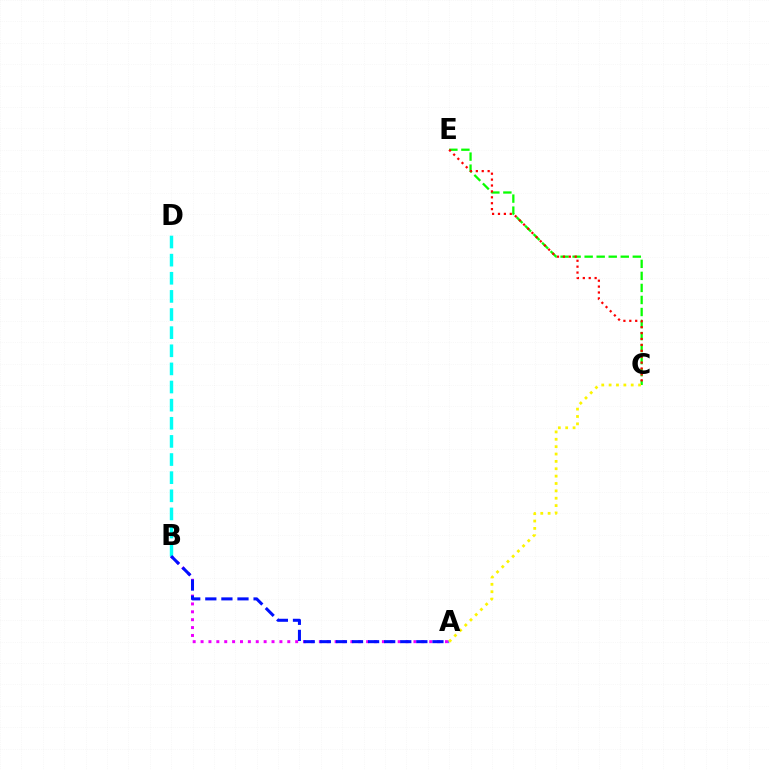{('A', 'B'): [{'color': '#ee00ff', 'line_style': 'dotted', 'thickness': 2.14}, {'color': '#0010ff', 'line_style': 'dashed', 'thickness': 2.19}], ('B', 'D'): [{'color': '#00fff6', 'line_style': 'dashed', 'thickness': 2.46}], ('C', 'E'): [{'color': '#08ff00', 'line_style': 'dashed', 'thickness': 1.64}, {'color': '#ff0000', 'line_style': 'dotted', 'thickness': 1.6}], ('A', 'C'): [{'color': '#fcf500', 'line_style': 'dotted', 'thickness': 2.0}]}